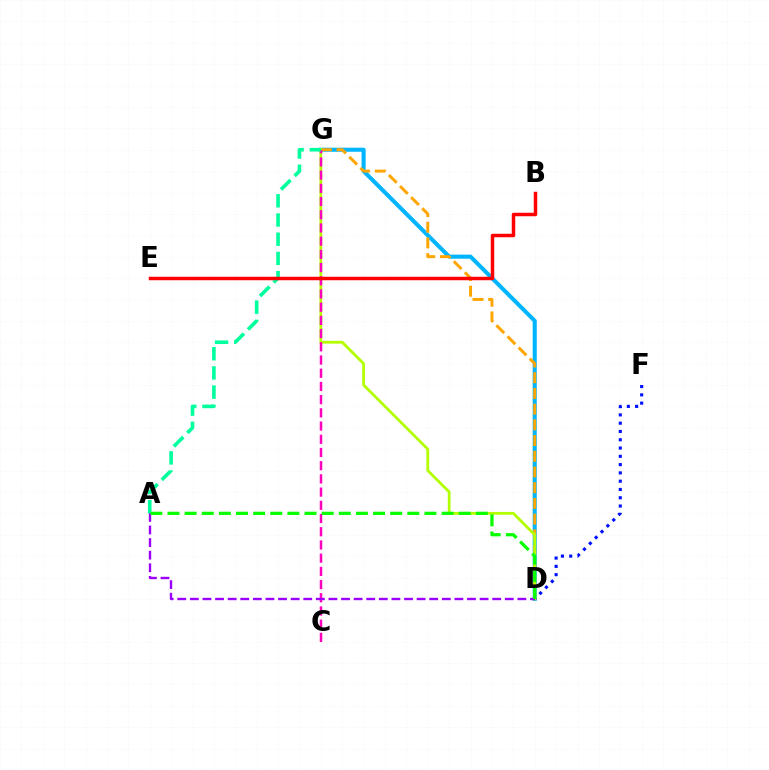{('D', 'G'): [{'color': '#00b5ff', 'line_style': 'solid', 'thickness': 2.93}, {'color': '#ffa500', 'line_style': 'dashed', 'thickness': 2.13}, {'color': '#b3ff00', 'line_style': 'solid', 'thickness': 2.0}], ('D', 'F'): [{'color': '#0010ff', 'line_style': 'dotted', 'thickness': 2.25}], ('C', 'G'): [{'color': '#ff00bd', 'line_style': 'dashed', 'thickness': 1.79}], ('A', 'D'): [{'color': '#9b00ff', 'line_style': 'dashed', 'thickness': 1.71}, {'color': '#08ff00', 'line_style': 'dashed', 'thickness': 2.33}], ('A', 'G'): [{'color': '#00ff9d', 'line_style': 'dashed', 'thickness': 2.61}], ('B', 'E'): [{'color': '#ff0000', 'line_style': 'solid', 'thickness': 2.51}]}